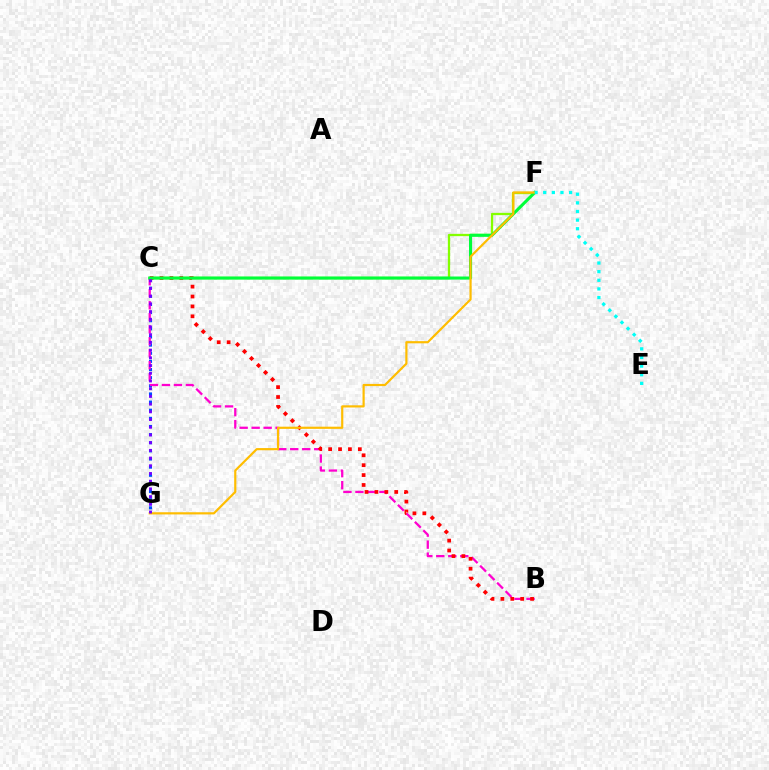{('C', 'F'): [{'color': '#84ff00', 'line_style': 'solid', 'thickness': 1.65}, {'color': '#00ff39', 'line_style': 'solid', 'thickness': 2.22}], ('C', 'G'): [{'color': '#004bff', 'line_style': 'dotted', 'thickness': 2.21}, {'color': '#7200ff', 'line_style': 'dotted', 'thickness': 2.09}], ('B', 'C'): [{'color': '#ff00cf', 'line_style': 'dashed', 'thickness': 1.63}, {'color': '#ff0000', 'line_style': 'dotted', 'thickness': 2.69}], ('F', 'G'): [{'color': '#ffbd00', 'line_style': 'solid', 'thickness': 1.57}], ('E', 'F'): [{'color': '#00fff6', 'line_style': 'dotted', 'thickness': 2.34}]}